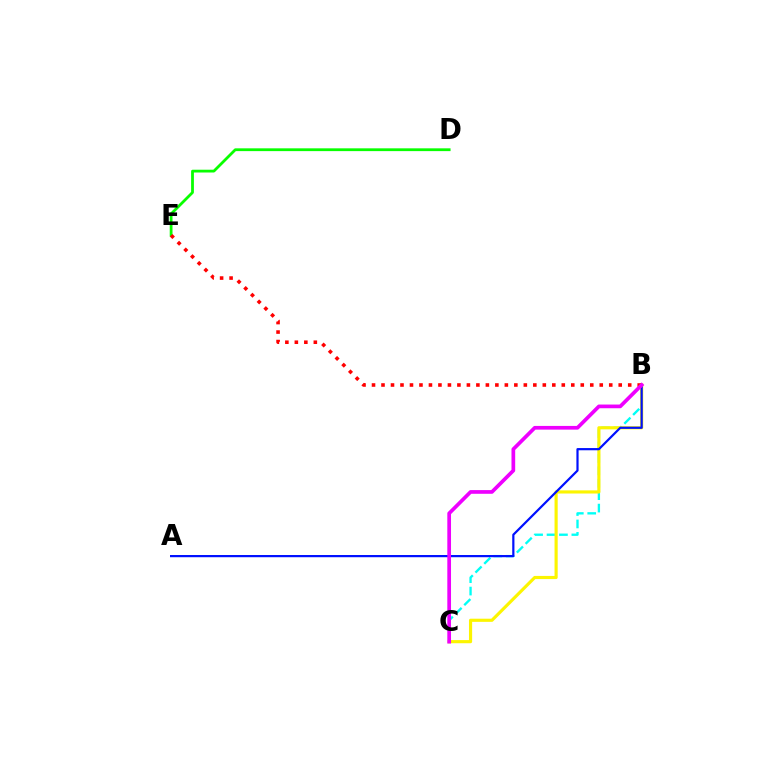{('B', 'C'): [{'color': '#00fff6', 'line_style': 'dashed', 'thickness': 1.69}, {'color': '#fcf500', 'line_style': 'solid', 'thickness': 2.27}, {'color': '#ee00ff', 'line_style': 'solid', 'thickness': 2.66}], ('A', 'B'): [{'color': '#0010ff', 'line_style': 'solid', 'thickness': 1.59}], ('D', 'E'): [{'color': '#08ff00', 'line_style': 'solid', 'thickness': 2.01}], ('B', 'E'): [{'color': '#ff0000', 'line_style': 'dotted', 'thickness': 2.58}]}